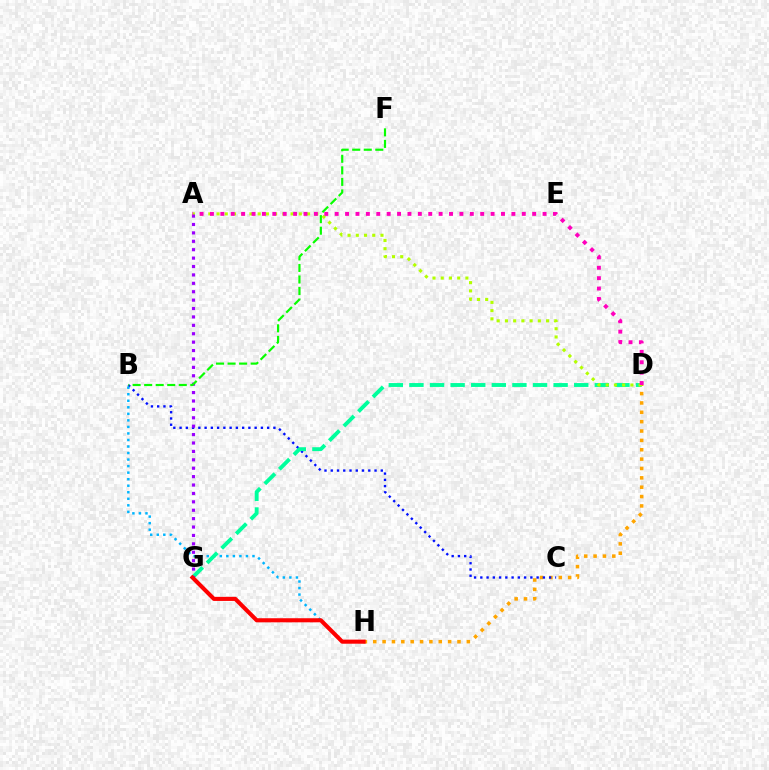{('D', 'H'): [{'color': '#ffa500', 'line_style': 'dotted', 'thickness': 2.54}], ('B', 'C'): [{'color': '#0010ff', 'line_style': 'dotted', 'thickness': 1.7}], ('B', 'H'): [{'color': '#00b5ff', 'line_style': 'dotted', 'thickness': 1.78}], ('D', 'G'): [{'color': '#00ff9d', 'line_style': 'dashed', 'thickness': 2.8}], ('A', 'D'): [{'color': '#b3ff00', 'line_style': 'dotted', 'thickness': 2.24}, {'color': '#ff00bd', 'line_style': 'dotted', 'thickness': 2.82}], ('A', 'G'): [{'color': '#9b00ff', 'line_style': 'dotted', 'thickness': 2.28}], ('B', 'F'): [{'color': '#08ff00', 'line_style': 'dashed', 'thickness': 1.57}], ('G', 'H'): [{'color': '#ff0000', 'line_style': 'solid', 'thickness': 2.94}]}